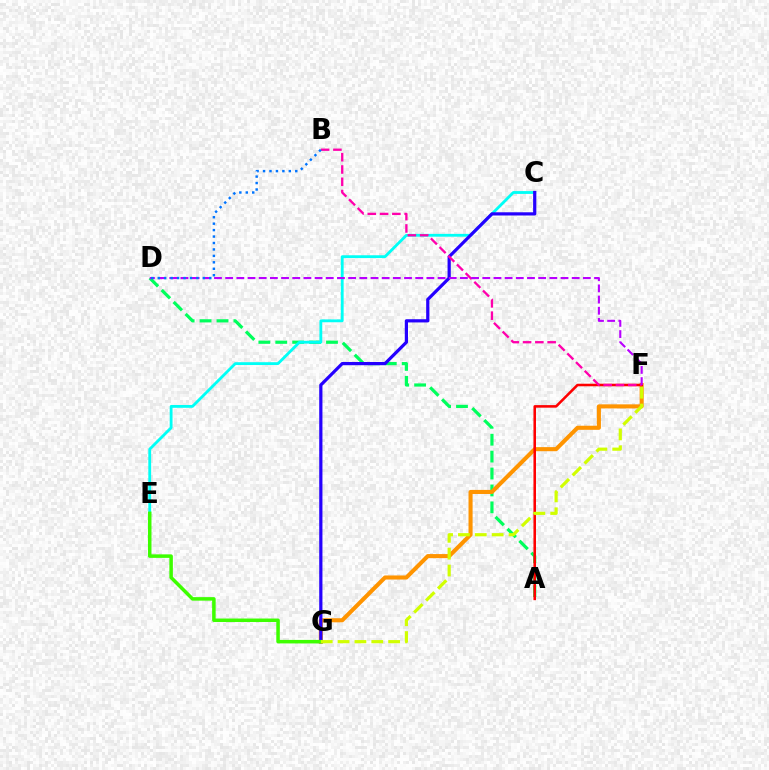{('A', 'D'): [{'color': '#00ff5c', 'line_style': 'dashed', 'thickness': 2.3}], ('C', 'E'): [{'color': '#00fff6', 'line_style': 'solid', 'thickness': 2.03}], ('F', 'G'): [{'color': '#ff9400', 'line_style': 'solid', 'thickness': 2.94}, {'color': '#d1ff00', 'line_style': 'dashed', 'thickness': 2.29}], ('A', 'F'): [{'color': '#ff0000', 'line_style': 'solid', 'thickness': 1.84}], ('C', 'G'): [{'color': '#2500ff', 'line_style': 'solid', 'thickness': 2.31}], ('B', 'F'): [{'color': '#ff00ac', 'line_style': 'dashed', 'thickness': 1.67}], ('D', 'F'): [{'color': '#b900ff', 'line_style': 'dashed', 'thickness': 1.52}], ('E', 'G'): [{'color': '#3dff00', 'line_style': 'solid', 'thickness': 2.53}], ('B', 'D'): [{'color': '#0074ff', 'line_style': 'dotted', 'thickness': 1.75}]}